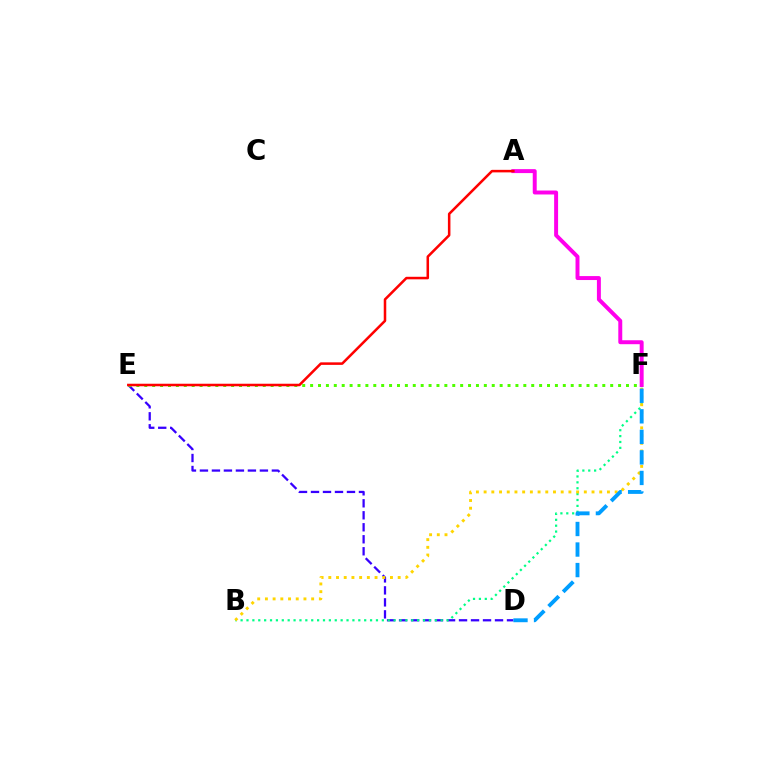{('D', 'E'): [{'color': '#3700ff', 'line_style': 'dashed', 'thickness': 1.63}], ('B', 'F'): [{'color': '#00ff86', 'line_style': 'dotted', 'thickness': 1.6}, {'color': '#ffd500', 'line_style': 'dotted', 'thickness': 2.09}], ('D', 'F'): [{'color': '#009eff', 'line_style': 'dashed', 'thickness': 2.79}], ('E', 'F'): [{'color': '#4fff00', 'line_style': 'dotted', 'thickness': 2.15}], ('A', 'F'): [{'color': '#ff00ed', 'line_style': 'solid', 'thickness': 2.85}], ('A', 'E'): [{'color': '#ff0000', 'line_style': 'solid', 'thickness': 1.82}]}